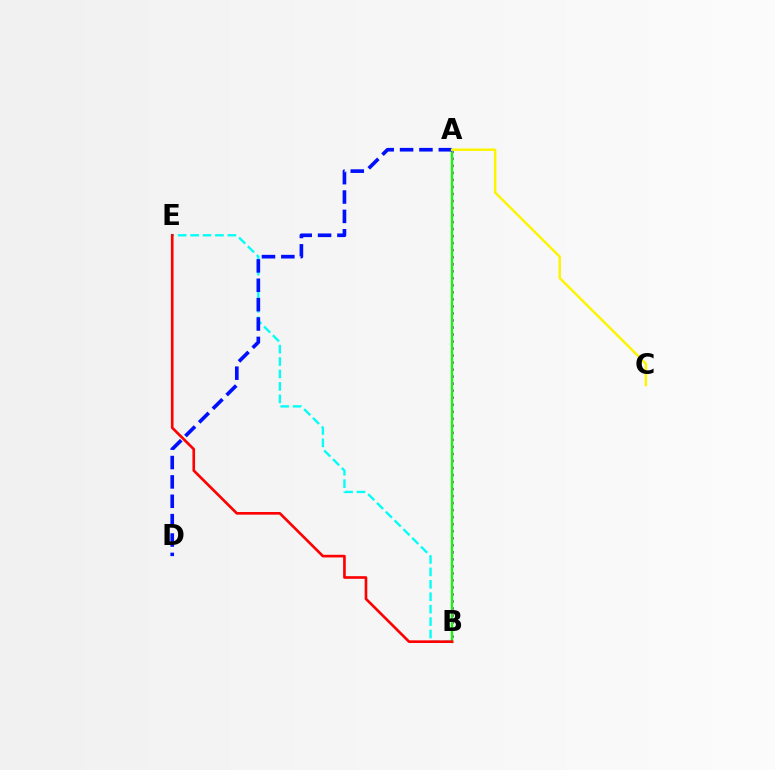{('A', 'B'): [{'color': '#ee00ff', 'line_style': 'dotted', 'thickness': 1.91}, {'color': '#08ff00', 'line_style': 'solid', 'thickness': 1.66}], ('B', 'E'): [{'color': '#00fff6', 'line_style': 'dashed', 'thickness': 1.69}, {'color': '#ff0000', 'line_style': 'solid', 'thickness': 1.91}], ('A', 'D'): [{'color': '#0010ff', 'line_style': 'dashed', 'thickness': 2.63}], ('A', 'C'): [{'color': '#fcf500', 'line_style': 'solid', 'thickness': 1.77}]}